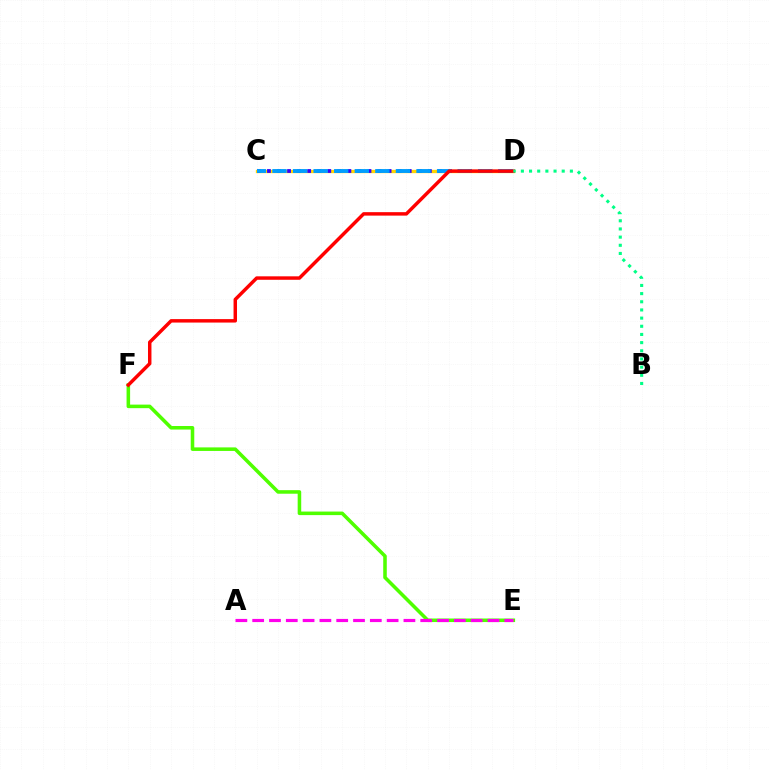{('C', 'D'): [{'color': '#ffd500', 'line_style': 'solid', 'thickness': 2.38}, {'color': '#3700ff', 'line_style': 'dotted', 'thickness': 2.73}, {'color': '#009eff', 'line_style': 'dashed', 'thickness': 2.79}], ('E', 'F'): [{'color': '#4fff00', 'line_style': 'solid', 'thickness': 2.56}], ('D', 'F'): [{'color': '#ff0000', 'line_style': 'solid', 'thickness': 2.49}], ('B', 'D'): [{'color': '#00ff86', 'line_style': 'dotted', 'thickness': 2.22}], ('A', 'E'): [{'color': '#ff00ed', 'line_style': 'dashed', 'thickness': 2.28}]}